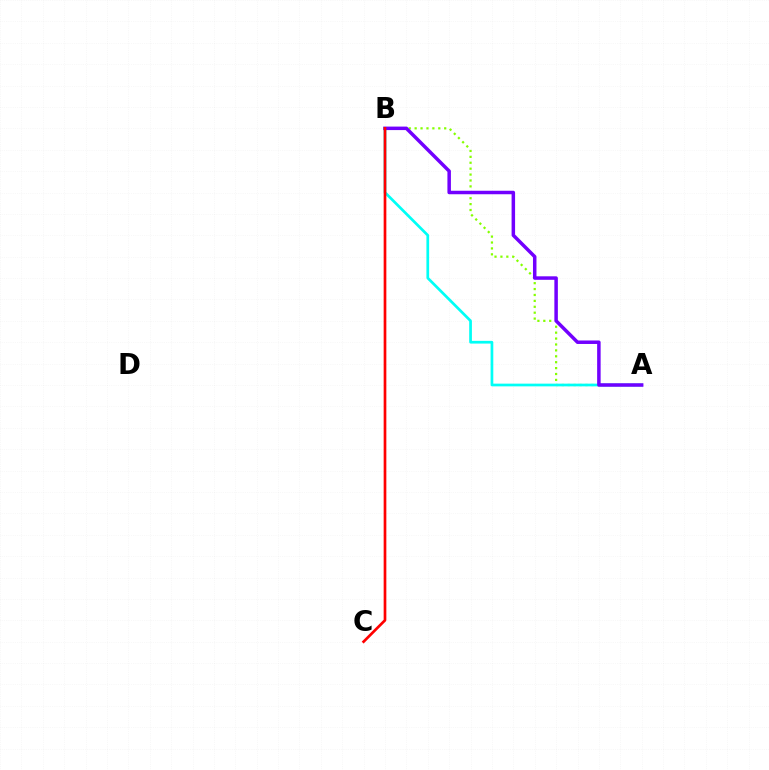{('A', 'B'): [{'color': '#84ff00', 'line_style': 'dotted', 'thickness': 1.61}, {'color': '#00fff6', 'line_style': 'solid', 'thickness': 1.95}, {'color': '#7200ff', 'line_style': 'solid', 'thickness': 2.52}], ('B', 'C'): [{'color': '#ff0000', 'line_style': 'solid', 'thickness': 1.94}]}